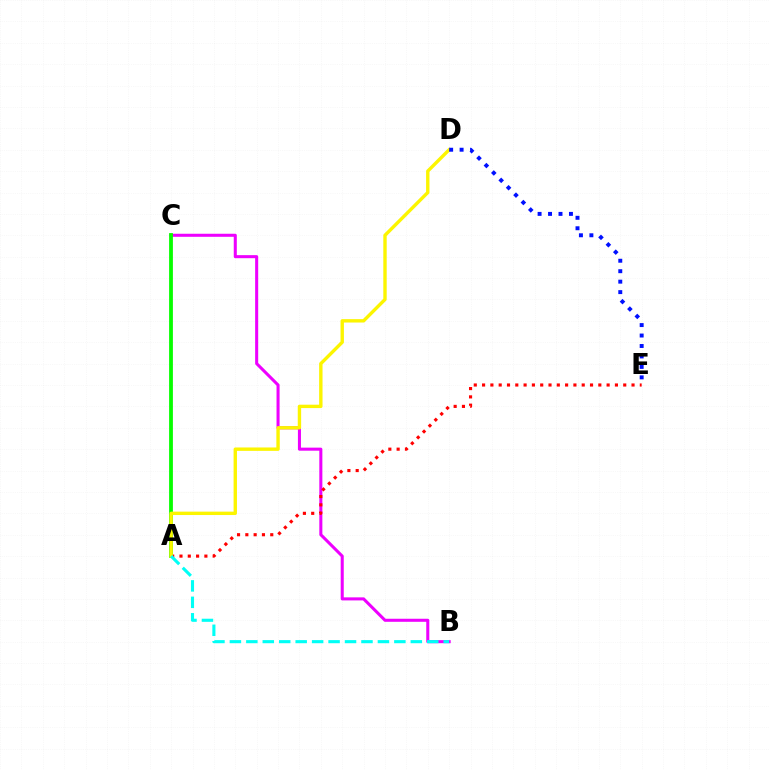{('B', 'C'): [{'color': '#ee00ff', 'line_style': 'solid', 'thickness': 2.2}], ('A', 'E'): [{'color': '#ff0000', 'line_style': 'dotted', 'thickness': 2.26}], ('A', 'C'): [{'color': '#08ff00', 'line_style': 'solid', 'thickness': 2.74}], ('A', 'D'): [{'color': '#fcf500', 'line_style': 'solid', 'thickness': 2.44}], ('D', 'E'): [{'color': '#0010ff', 'line_style': 'dotted', 'thickness': 2.84}], ('A', 'B'): [{'color': '#00fff6', 'line_style': 'dashed', 'thickness': 2.23}]}